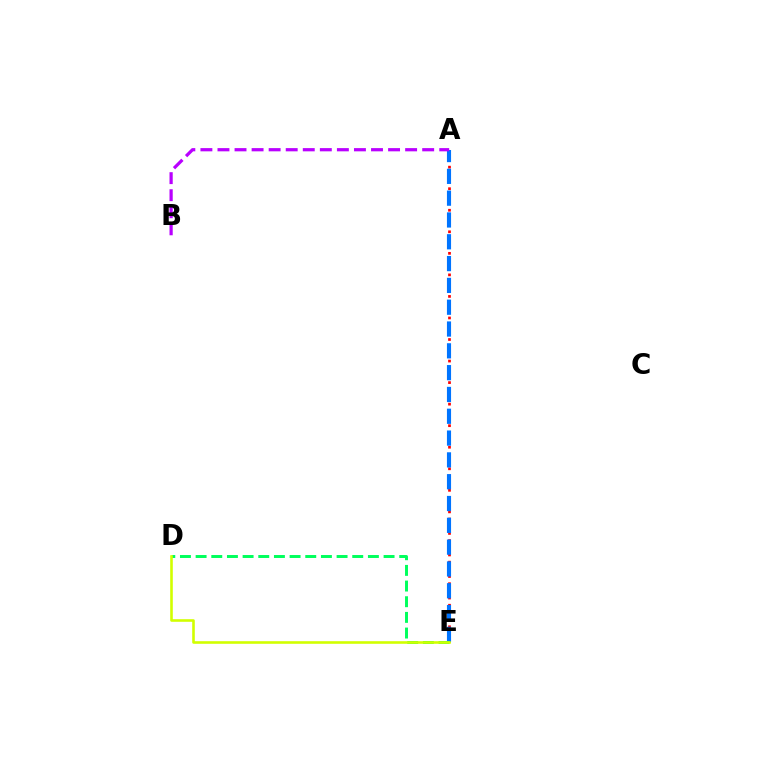{('A', 'E'): [{'color': '#ff0000', 'line_style': 'dotted', 'thickness': 1.95}, {'color': '#0074ff', 'line_style': 'dashed', 'thickness': 2.96}], ('D', 'E'): [{'color': '#00ff5c', 'line_style': 'dashed', 'thickness': 2.13}, {'color': '#d1ff00', 'line_style': 'solid', 'thickness': 1.87}], ('A', 'B'): [{'color': '#b900ff', 'line_style': 'dashed', 'thickness': 2.32}]}